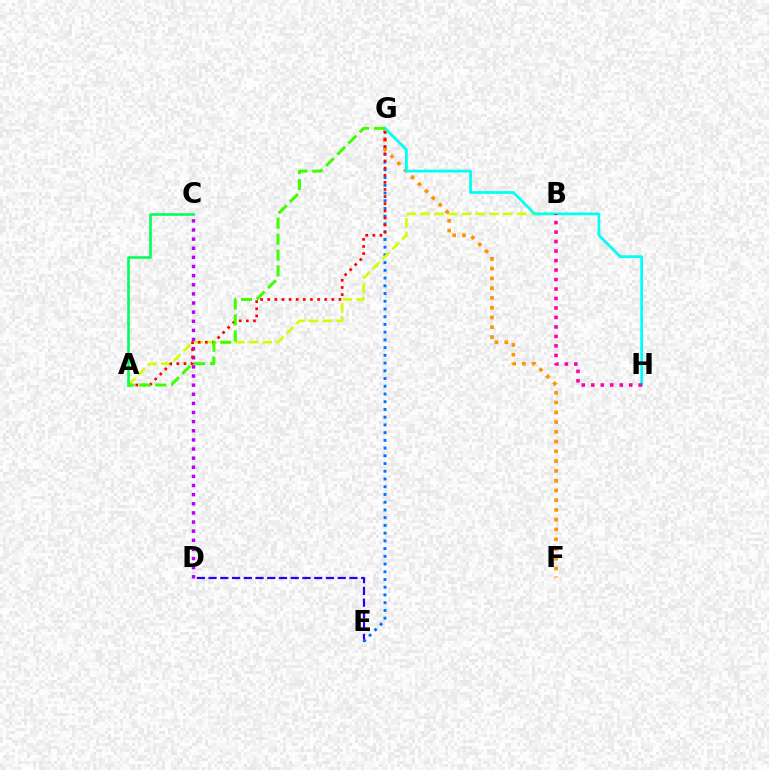{('D', 'E'): [{'color': '#2500ff', 'line_style': 'dashed', 'thickness': 1.6}], ('E', 'G'): [{'color': '#0074ff', 'line_style': 'dotted', 'thickness': 2.1}], ('A', 'B'): [{'color': '#d1ff00', 'line_style': 'dashed', 'thickness': 1.88}], ('C', 'D'): [{'color': '#b900ff', 'line_style': 'dotted', 'thickness': 2.48}], ('F', 'G'): [{'color': '#ff9400', 'line_style': 'dotted', 'thickness': 2.65}], ('G', 'H'): [{'color': '#00fff6', 'line_style': 'solid', 'thickness': 1.99}], ('A', 'G'): [{'color': '#ff0000', 'line_style': 'dotted', 'thickness': 1.94}, {'color': '#3dff00', 'line_style': 'dashed', 'thickness': 2.16}], ('A', 'C'): [{'color': '#00ff5c', 'line_style': 'solid', 'thickness': 1.87}], ('B', 'H'): [{'color': '#ff00ac', 'line_style': 'dotted', 'thickness': 2.58}]}